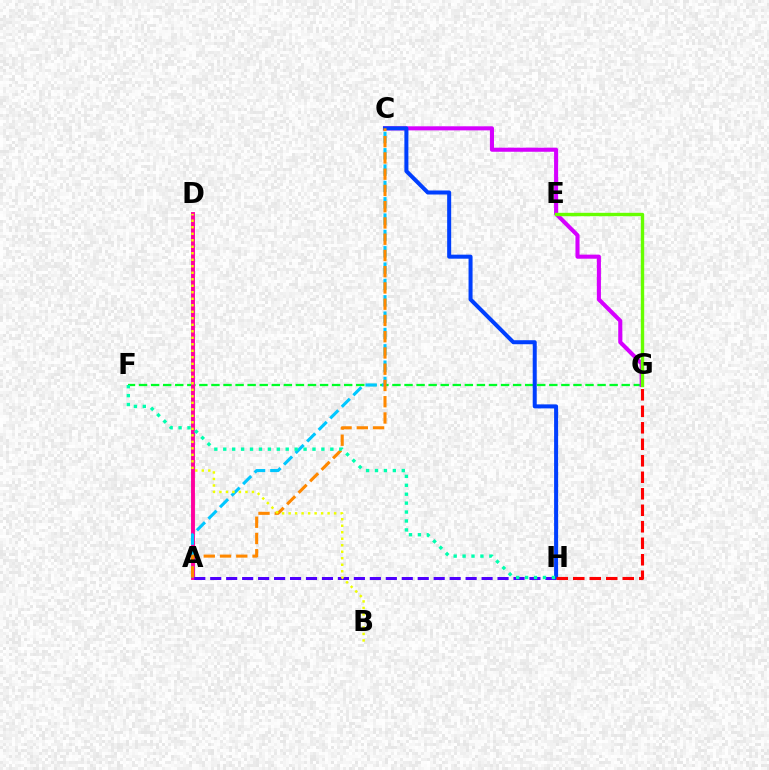{('F', 'G'): [{'color': '#00ff27', 'line_style': 'dashed', 'thickness': 1.64}], ('A', 'D'): [{'color': '#ff00a0', 'line_style': 'solid', 'thickness': 2.81}], ('A', 'C'): [{'color': '#00c7ff', 'line_style': 'dashed', 'thickness': 2.22}, {'color': '#ff8800', 'line_style': 'dashed', 'thickness': 2.21}], ('C', 'G'): [{'color': '#d600ff', 'line_style': 'solid', 'thickness': 2.93}], ('A', 'H'): [{'color': '#4f00ff', 'line_style': 'dashed', 'thickness': 2.17}], ('C', 'H'): [{'color': '#003fff', 'line_style': 'solid', 'thickness': 2.89}], ('F', 'H'): [{'color': '#00ffaf', 'line_style': 'dotted', 'thickness': 2.42}], ('G', 'H'): [{'color': '#ff0000', 'line_style': 'dashed', 'thickness': 2.24}], ('B', 'D'): [{'color': '#eeff00', 'line_style': 'dotted', 'thickness': 1.77}], ('E', 'G'): [{'color': '#66ff00', 'line_style': 'solid', 'thickness': 2.43}]}